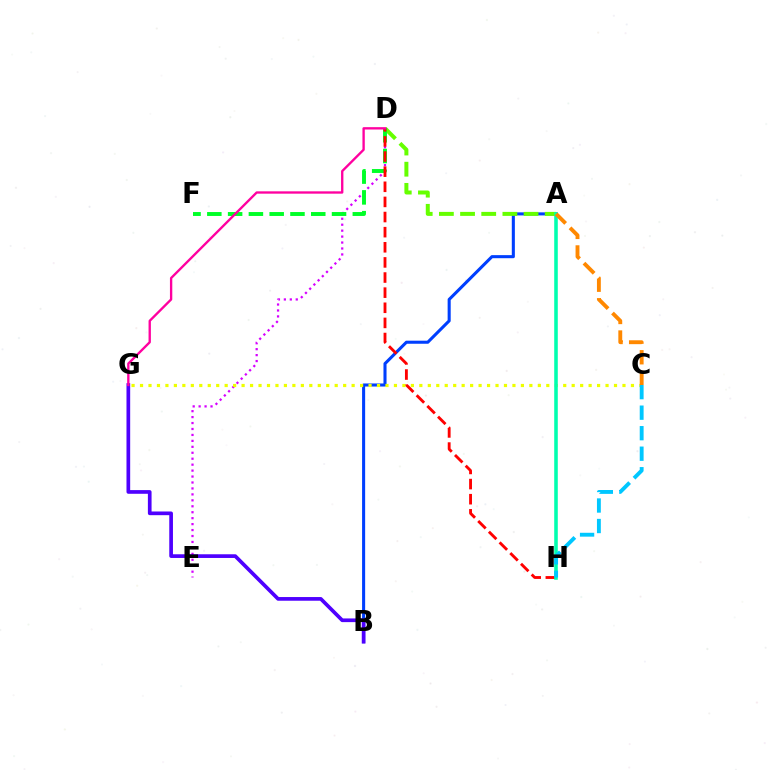{('D', 'E'): [{'color': '#d600ff', 'line_style': 'dotted', 'thickness': 1.62}], ('A', 'B'): [{'color': '#003fff', 'line_style': 'solid', 'thickness': 2.21}], ('A', 'D'): [{'color': '#66ff00', 'line_style': 'dashed', 'thickness': 2.88}], ('B', 'G'): [{'color': '#4f00ff', 'line_style': 'solid', 'thickness': 2.66}], ('D', 'F'): [{'color': '#00ff27', 'line_style': 'dashed', 'thickness': 2.82}], ('D', 'H'): [{'color': '#ff0000', 'line_style': 'dashed', 'thickness': 2.05}], ('C', 'G'): [{'color': '#eeff00', 'line_style': 'dotted', 'thickness': 2.3}], ('A', 'H'): [{'color': '#00ffaf', 'line_style': 'solid', 'thickness': 2.56}], ('D', 'G'): [{'color': '#ff00a0', 'line_style': 'solid', 'thickness': 1.69}], ('A', 'C'): [{'color': '#ff8800', 'line_style': 'dashed', 'thickness': 2.79}], ('C', 'H'): [{'color': '#00c7ff', 'line_style': 'dashed', 'thickness': 2.79}]}